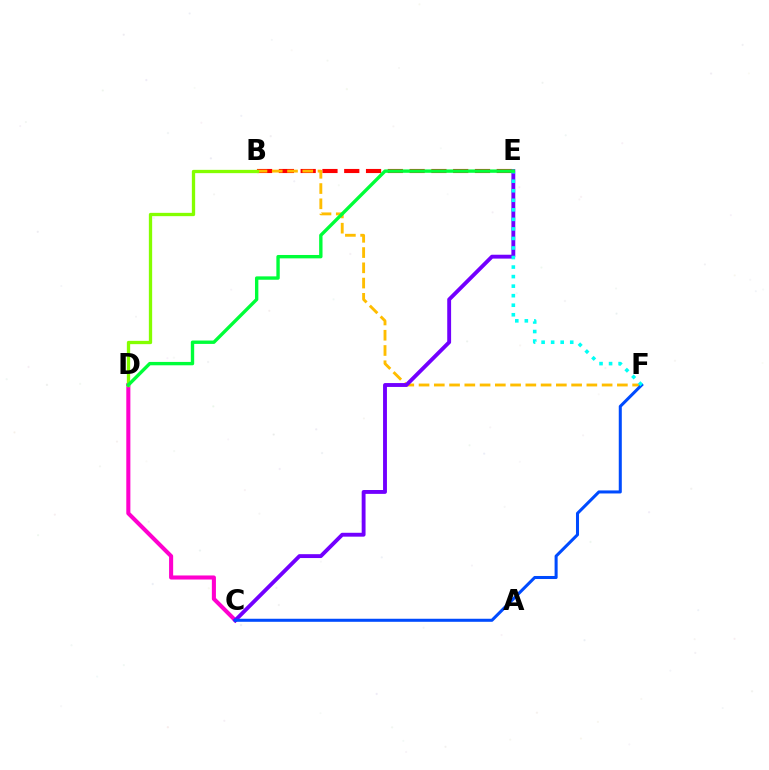{('C', 'D'): [{'color': '#ff00cf', 'line_style': 'solid', 'thickness': 2.93}], ('B', 'E'): [{'color': '#ff0000', 'line_style': 'dashed', 'thickness': 2.96}], ('B', 'F'): [{'color': '#ffbd00', 'line_style': 'dashed', 'thickness': 2.07}], ('B', 'D'): [{'color': '#84ff00', 'line_style': 'solid', 'thickness': 2.38}], ('C', 'E'): [{'color': '#7200ff', 'line_style': 'solid', 'thickness': 2.79}], ('C', 'F'): [{'color': '#004bff', 'line_style': 'solid', 'thickness': 2.19}], ('E', 'F'): [{'color': '#00fff6', 'line_style': 'dotted', 'thickness': 2.59}], ('D', 'E'): [{'color': '#00ff39', 'line_style': 'solid', 'thickness': 2.43}]}